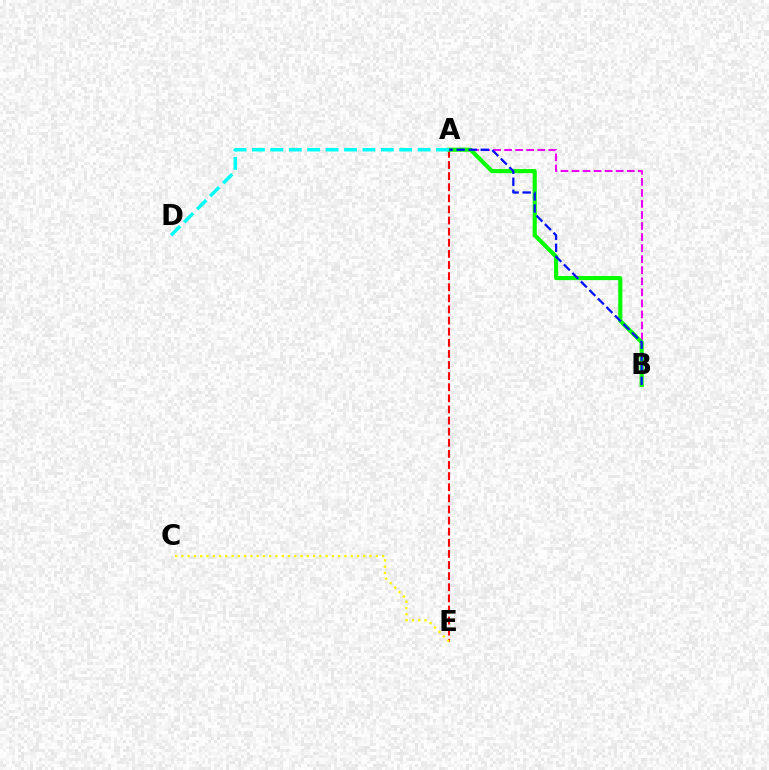{('A', 'B'): [{'color': '#ee00ff', 'line_style': 'dashed', 'thickness': 1.5}, {'color': '#08ff00', 'line_style': 'solid', 'thickness': 2.96}, {'color': '#0010ff', 'line_style': 'dashed', 'thickness': 1.63}], ('A', 'E'): [{'color': '#ff0000', 'line_style': 'dashed', 'thickness': 1.51}], ('A', 'D'): [{'color': '#00fff6', 'line_style': 'dashed', 'thickness': 2.5}], ('C', 'E'): [{'color': '#fcf500', 'line_style': 'dotted', 'thickness': 1.7}]}